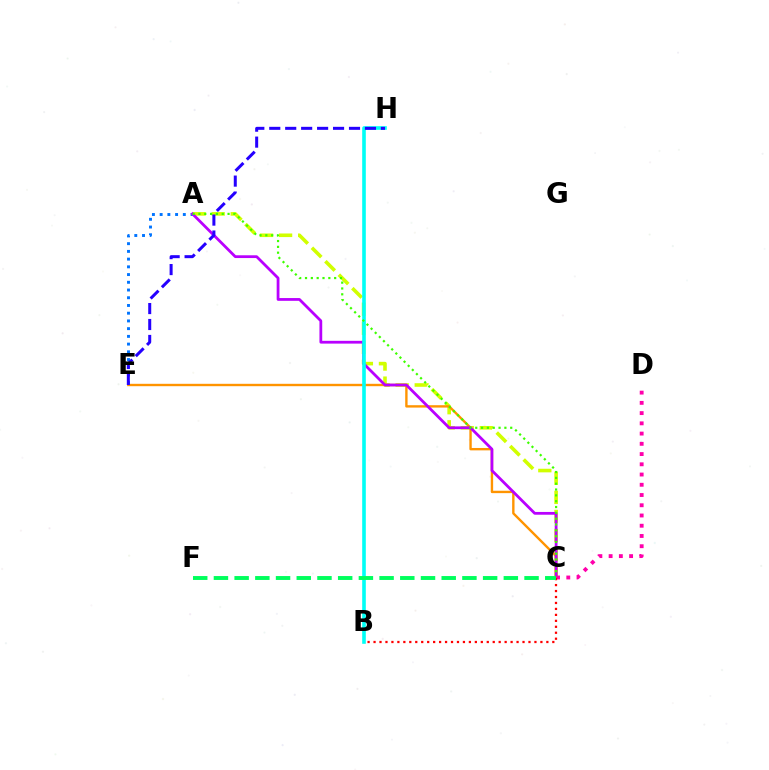{('A', 'C'): [{'color': '#d1ff00', 'line_style': 'dashed', 'thickness': 2.59}, {'color': '#b900ff', 'line_style': 'solid', 'thickness': 2.0}, {'color': '#3dff00', 'line_style': 'dotted', 'thickness': 1.58}], ('C', 'E'): [{'color': '#ff9400', 'line_style': 'solid', 'thickness': 1.72}], ('A', 'E'): [{'color': '#0074ff', 'line_style': 'dotted', 'thickness': 2.1}], ('B', 'H'): [{'color': '#00fff6', 'line_style': 'solid', 'thickness': 2.6}], ('C', 'D'): [{'color': '#ff00ac', 'line_style': 'dotted', 'thickness': 2.78}], ('B', 'C'): [{'color': '#ff0000', 'line_style': 'dotted', 'thickness': 1.62}], ('C', 'F'): [{'color': '#00ff5c', 'line_style': 'dashed', 'thickness': 2.81}], ('E', 'H'): [{'color': '#2500ff', 'line_style': 'dashed', 'thickness': 2.17}]}